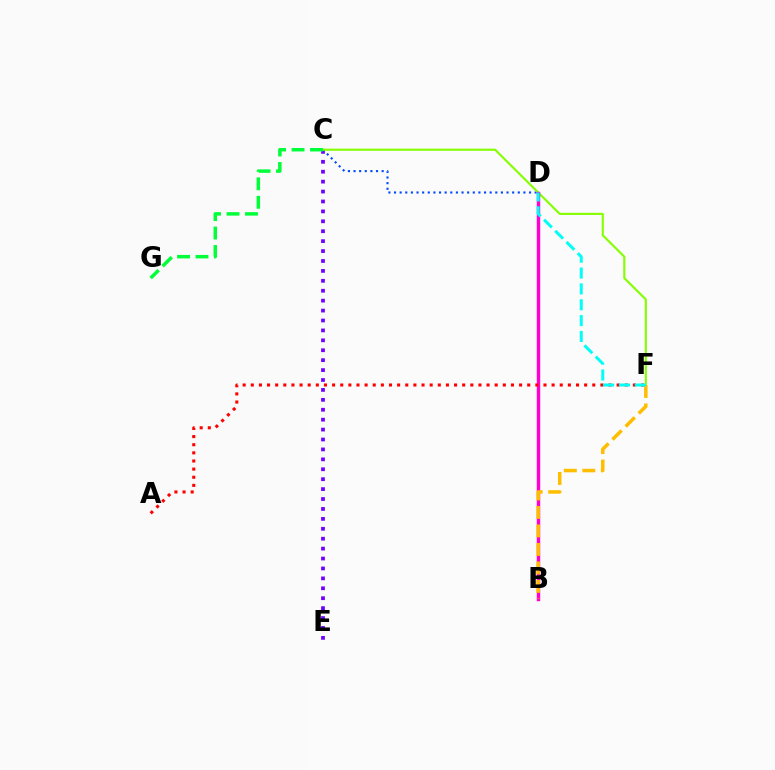{('C', 'E'): [{'color': '#7200ff', 'line_style': 'dotted', 'thickness': 2.69}], ('C', 'D'): [{'color': '#004bff', 'line_style': 'dotted', 'thickness': 1.53}], ('C', 'F'): [{'color': '#84ff00', 'line_style': 'solid', 'thickness': 1.53}], ('B', 'D'): [{'color': '#ff00cf', 'line_style': 'solid', 'thickness': 2.46}], ('B', 'F'): [{'color': '#ffbd00', 'line_style': 'dashed', 'thickness': 2.51}], ('C', 'G'): [{'color': '#00ff39', 'line_style': 'dashed', 'thickness': 2.51}], ('A', 'F'): [{'color': '#ff0000', 'line_style': 'dotted', 'thickness': 2.21}], ('D', 'F'): [{'color': '#00fff6', 'line_style': 'dashed', 'thickness': 2.15}]}